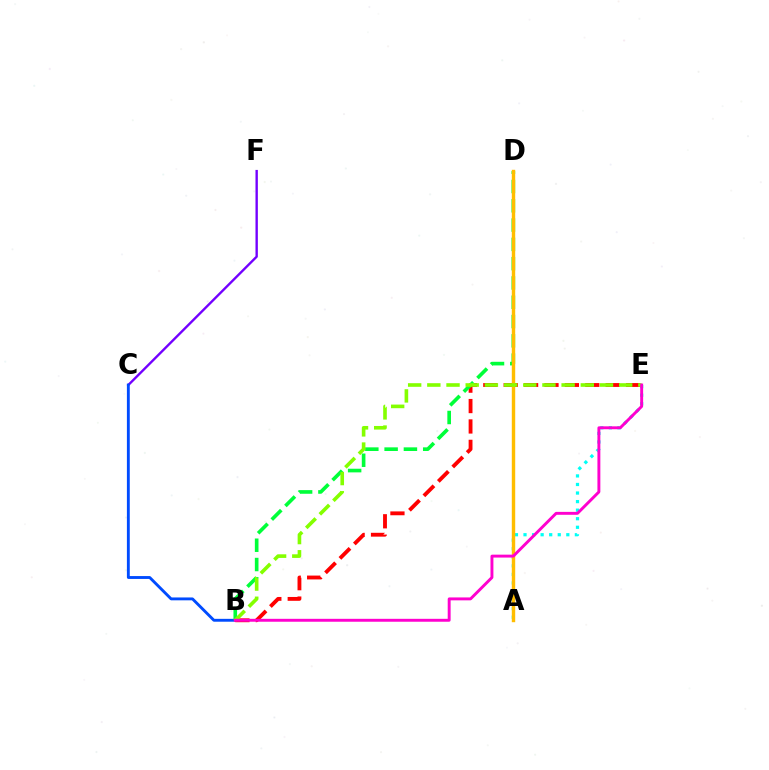{('A', 'E'): [{'color': '#00fff6', 'line_style': 'dotted', 'thickness': 2.33}], ('C', 'F'): [{'color': '#7200ff', 'line_style': 'solid', 'thickness': 1.71}], ('B', 'C'): [{'color': '#004bff', 'line_style': 'solid', 'thickness': 2.07}], ('B', 'E'): [{'color': '#ff0000', 'line_style': 'dashed', 'thickness': 2.77}, {'color': '#84ff00', 'line_style': 'dashed', 'thickness': 2.61}, {'color': '#ff00cf', 'line_style': 'solid', 'thickness': 2.1}], ('B', 'D'): [{'color': '#00ff39', 'line_style': 'dashed', 'thickness': 2.62}], ('A', 'D'): [{'color': '#ffbd00', 'line_style': 'solid', 'thickness': 2.46}]}